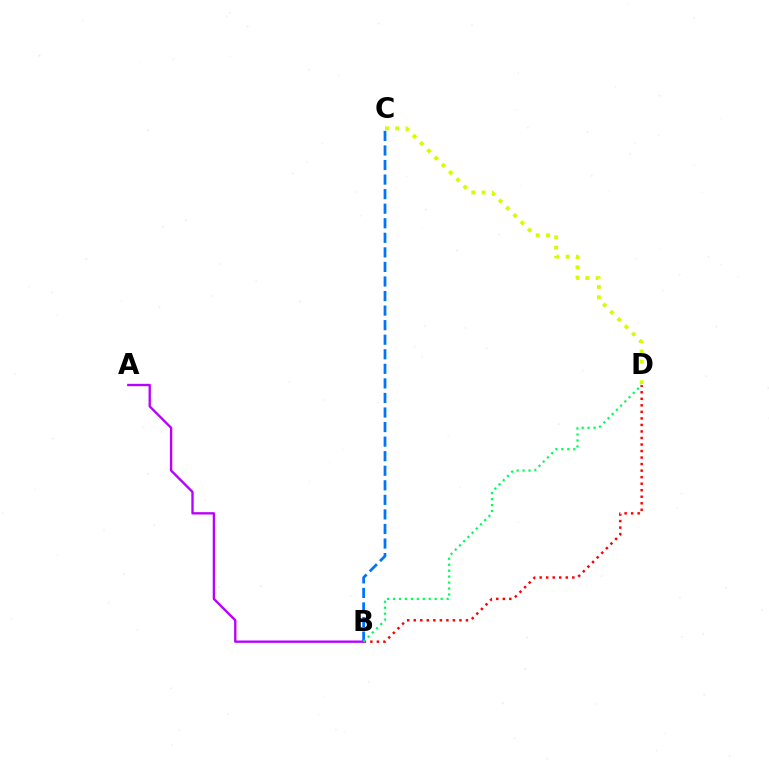{('B', 'C'): [{'color': '#0074ff', 'line_style': 'dashed', 'thickness': 1.98}], ('B', 'D'): [{'color': '#ff0000', 'line_style': 'dotted', 'thickness': 1.77}, {'color': '#00ff5c', 'line_style': 'dotted', 'thickness': 1.62}], ('C', 'D'): [{'color': '#d1ff00', 'line_style': 'dotted', 'thickness': 2.79}], ('A', 'B'): [{'color': '#b900ff', 'line_style': 'solid', 'thickness': 1.69}]}